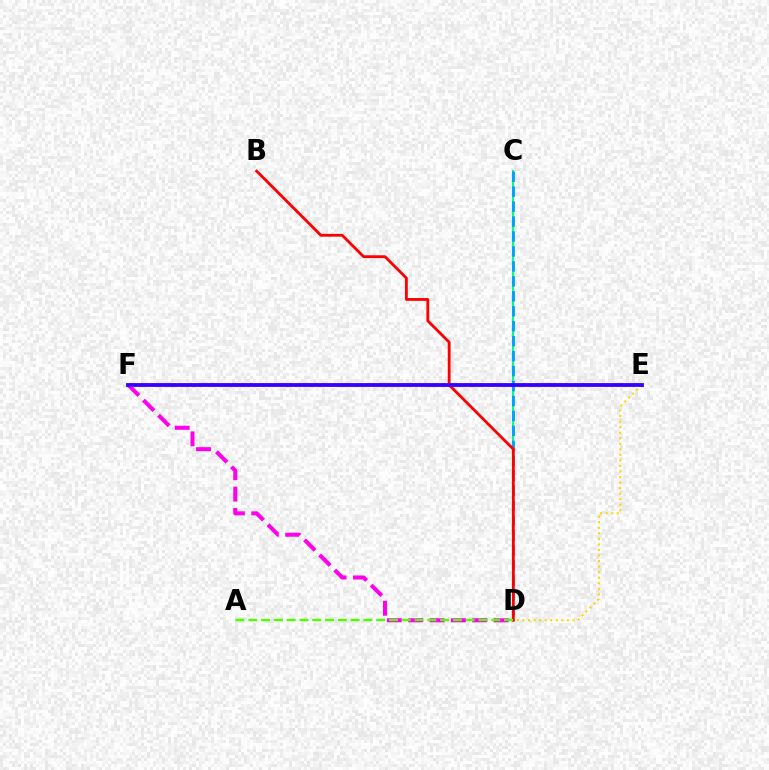{('D', 'F'): [{'color': '#ff00ed', 'line_style': 'dashed', 'thickness': 2.9}], ('D', 'E'): [{'color': '#ffd500', 'line_style': 'dotted', 'thickness': 1.51}], ('C', 'D'): [{'color': '#00ff86', 'line_style': 'solid', 'thickness': 1.53}, {'color': '#009eff', 'line_style': 'dashed', 'thickness': 2.03}], ('B', 'D'): [{'color': '#ff0000', 'line_style': 'solid', 'thickness': 2.02}], ('A', 'D'): [{'color': '#4fff00', 'line_style': 'dashed', 'thickness': 1.74}], ('E', 'F'): [{'color': '#3700ff', 'line_style': 'solid', 'thickness': 2.76}]}